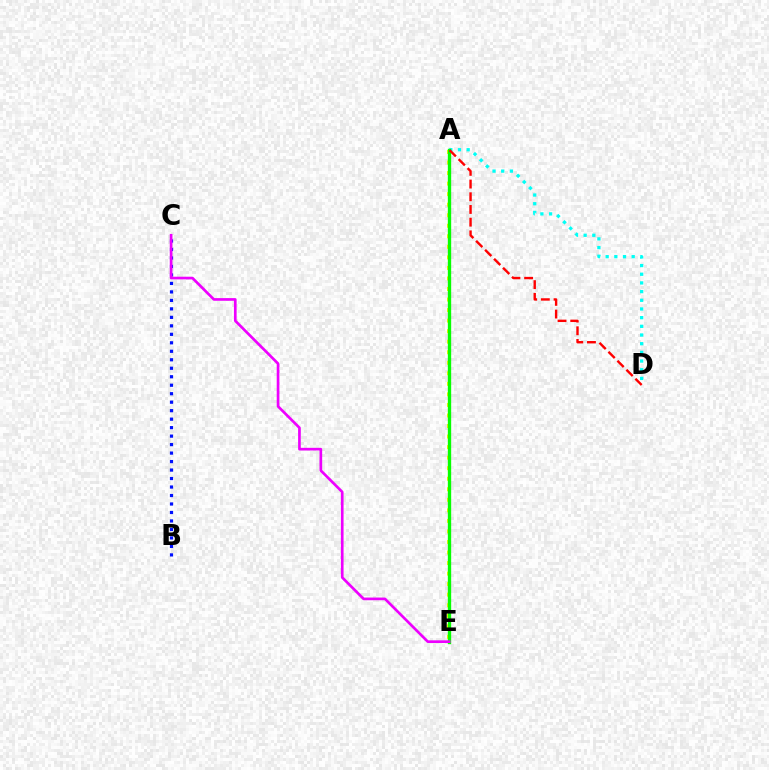{('A', 'D'): [{'color': '#00fff6', 'line_style': 'dotted', 'thickness': 2.36}, {'color': '#ff0000', 'line_style': 'dashed', 'thickness': 1.73}], ('A', 'E'): [{'color': '#fcf500', 'line_style': 'dotted', 'thickness': 2.86}, {'color': '#08ff00', 'line_style': 'solid', 'thickness': 2.41}], ('B', 'C'): [{'color': '#0010ff', 'line_style': 'dotted', 'thickness': 2.3}], ('C', 'E'): [{'color': '#ee00ff', 'line_style': 'solid', 'thickness': 1.93}]}